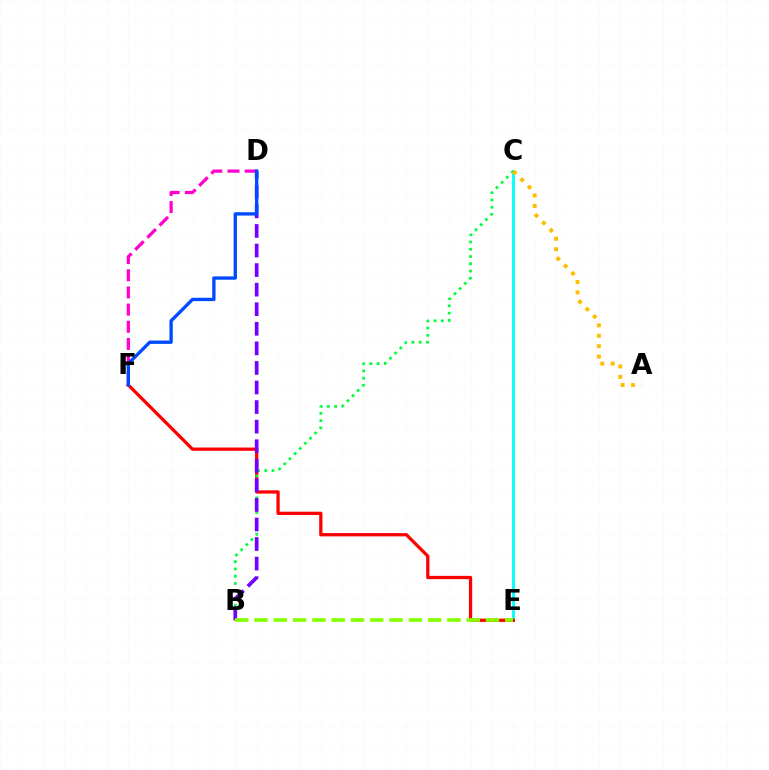{('C', 'E'): [{'color': '#00fff6', 'line_style': 'solid', 'thickness': 2.04}], ('E', 'F'): [{'color': '#ff0000', 'line_style': 'solid', 'thickness': 2.36}], ('B', 'C'): [{'color': '#00ff39', 'line_style': 'dotted', 'thickness': 1.98}], ('D', 'F'): [{'color': '#ff00cf', 'line_style': 'dashed', 'thickness': 2.33}, {'color': '#004bff', 'line_style': 'solid', 'thickness': 2.4}], ('B', 'D'): [{'color': '#7200ff', 'line_style': 'dashed', 'thickness': 2.66}], ('A', 'C'): [{'color': '#ffbd00', 'line_style': 'dotted', 'thickness': 2.83}], ('B', 'E'): [{'color': '#84ff00', 'line_style': 'dashed', 'thickness': 2.62}]}